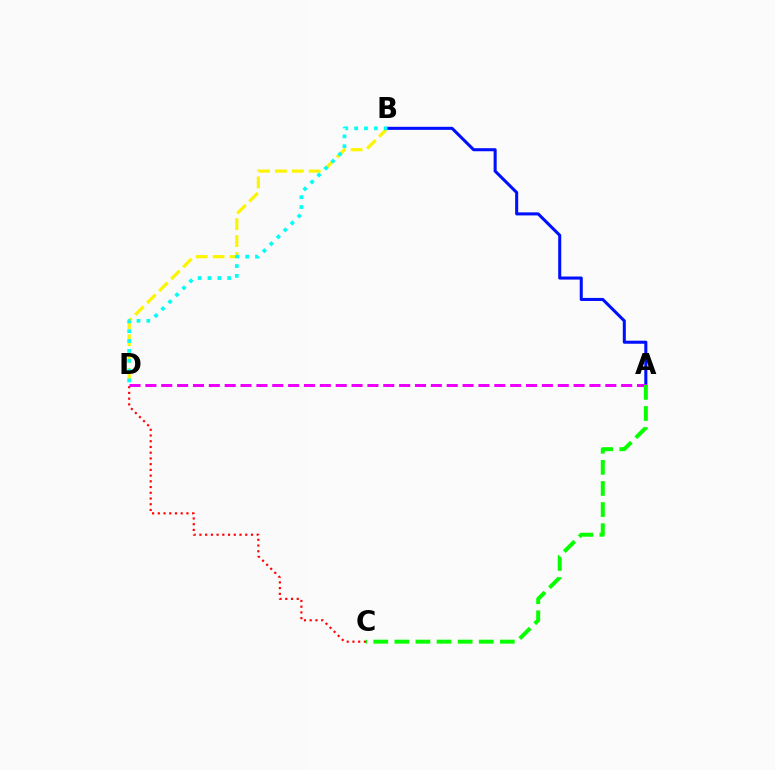{('B', 'D'): [{'color': '#fcf500', 'line_style': 'dashed', 'thickness': 2.3}, {'color': '#00fff6', 'line_style': 'dotted', 'thickness': 2.67}], ('C', 'D'): [{'color': '#ff0000', 'line_style': 'dotted', 'thickness': 1.56}], ('A', 'B'): [{'color': '#0010ff', 'line_style': 'solid', 'thickness': 2.2}], ('A', 'D'): [{'color': '#ee00ff', 'line_style': 'dashed', 'thickness': 2.15}], ('A', 'C'): [{'color': '#08ff00', 'line_style': 'dashed', 'thickness': 2.87}]}